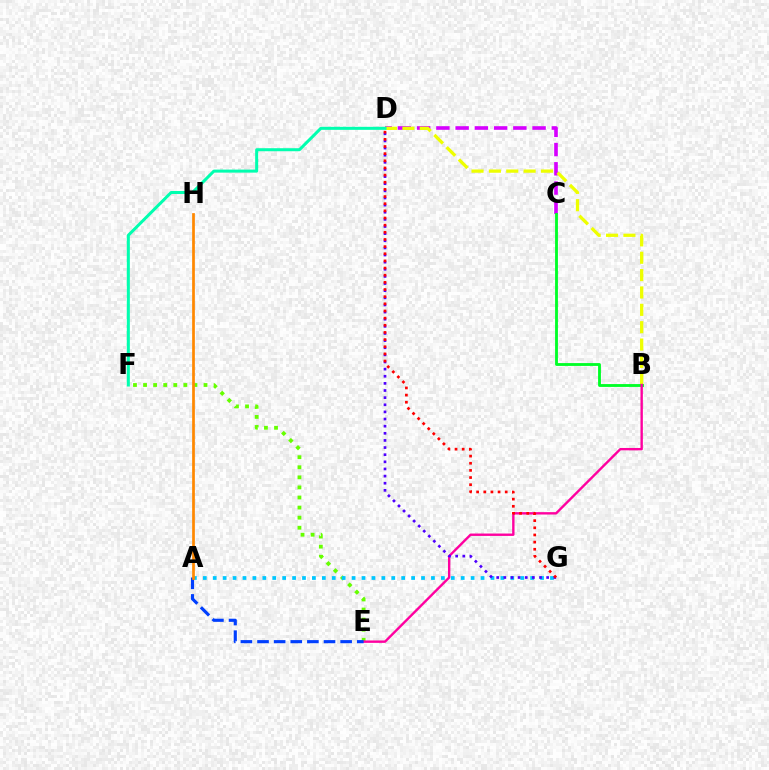{('C', 'D'): [{'color': '#d600ff', 'line_style': 'dashed', 'thickness': 2.61}], ('B', 'D'): [{'color': '#eeff00', 'line_style': 'dashed', 'thickness': 2.36}], ('E', 'F'): [{'color': '#66ff00', 'line_style': 'dotted', 'thickness': 2.74}], ('B', 'C'): [{'color': '#00ff27', 'line_style': 'solid', 'thickness': 2.05}], ('A', 'G'): [{'color': '#00c7ff', 'line_style': 'dotted', 'thickness': 2.7}], ('D', 'F'): [{'color': '#00ffaf', 'line_style': 'solid', 'thickness': 2.18}], ('B', 'E'): [{'color': '#ff00a0', 'line_style': 'solid', 'thickness': 1.72}], ('A', 'E'): [{'color': '#003fff', 'line_style': 'dashed', 'thickness': 2.26}], ('A', 'H'): [{'color': '#ff8800', 'line_style': 'solid', 'thickness': 1.96}], ('D', 'G'): [{'color': '#4f00ff', 'line_style': 'dotted', 'thickness': 1.94}, {'color': '#ff0000', 'line_style': 'dotted', 'thickness': 1.94}]}